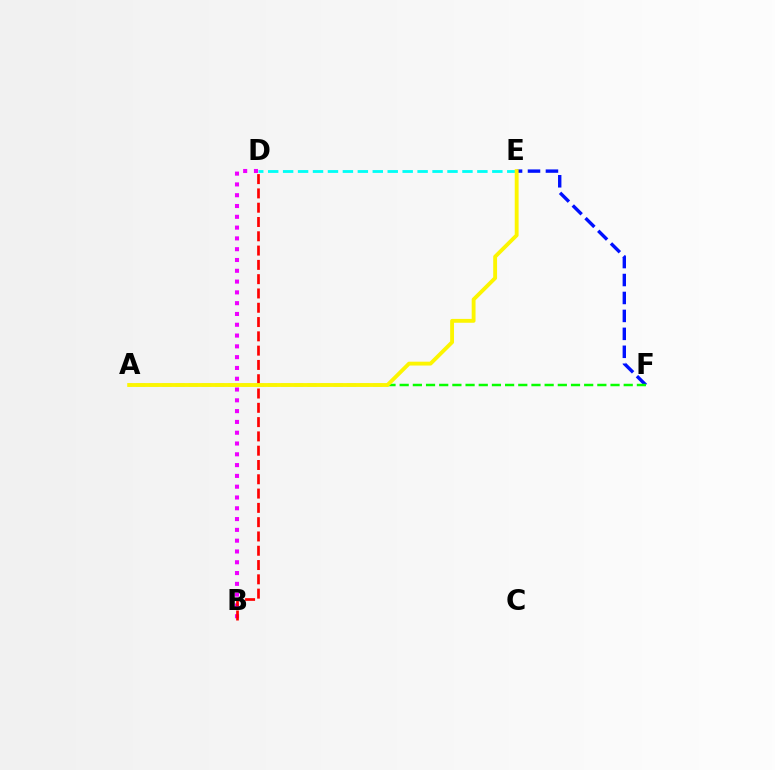{('E', 'F'): [{'color': '#0010ff', 'line_style': 'dashed', 'thickness': 2.44}], ('A', 'F'): [{'color': '#08ff00', 'line_style': 'dashed', 'thickness': 1.79}], ('D', 'E'): [{'color': '#00fff6', 'line_style': 'dashed', 'thickness': 2.03}], ('B', 'D'): [{'color': '#ee00ff', 'line_style': 'dotted', 'thickness': 2.93}, {'color': '#ff0000', 'line_style': 'dashed', 'thickness': 1.94}], ('A', 'E'): [{'color': '#fcf500', 'line_style': 'solid', 'thickness': 2.78}]}